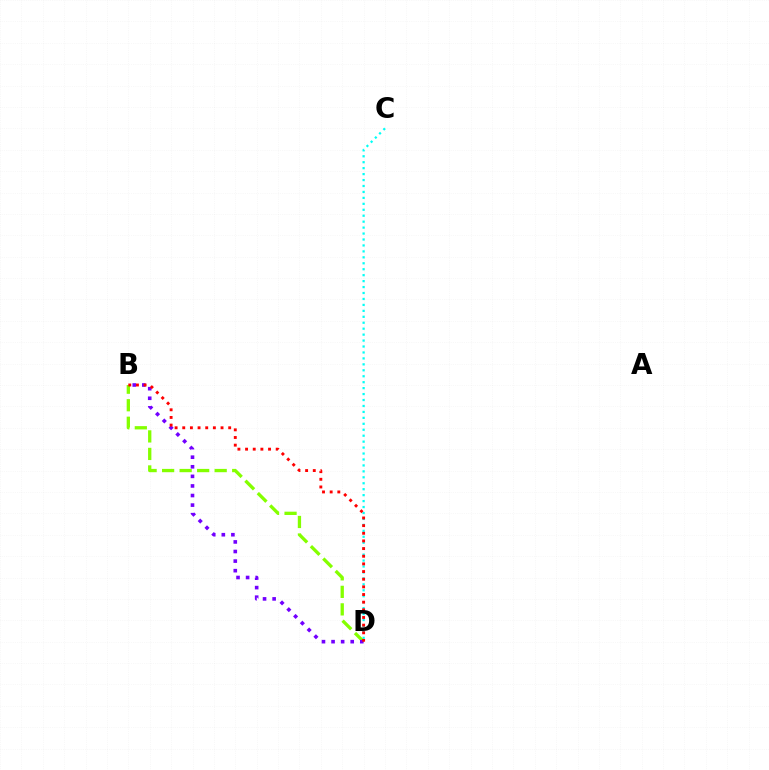{('C', 'D'): [{'color': '#00fff6', 'line_style': 'dotted', 'thickness': 1.62}], ('B', 'D'): [{'color': '#84ff00', 'line_style': 'dashed', 'thickness': 2.38}, {'color': '#7200ff', 'line_style': 'dotted', 'thickness': 2.6}, {'color': '#ff0000', 'line_style': 'dotted', 'thickness': 2.08}]}